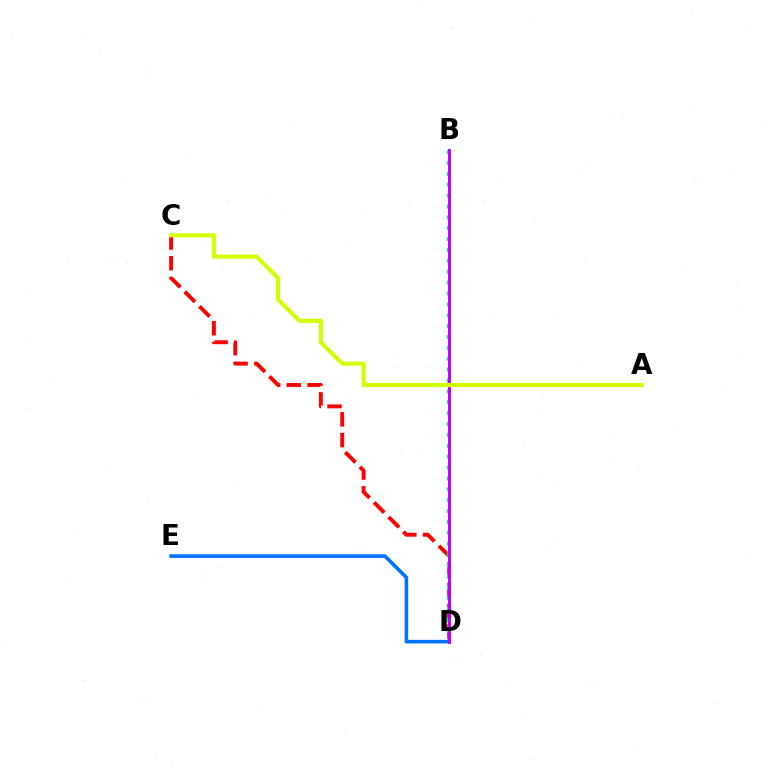{('C', 'D'): [{'color': '#ff0000', 'line_style': 'dashed', 'thickness': 2.81}], ('B', 'D'): [{'color': '#00ff5c', 'line_style': 'dotted', 'thickness': 2.96}, {'color': '#b900ff', 'line_style': 'solid', 'thickness': 2.1}], ('D', 'E'): [{'color': '#0074ff', 'line_style': 'solid', 'thickness': 2.6}], ('A', 'C'): [{'color': '#d1ff00', 'line_style': 'solid', 'thickness': 2.96}]}